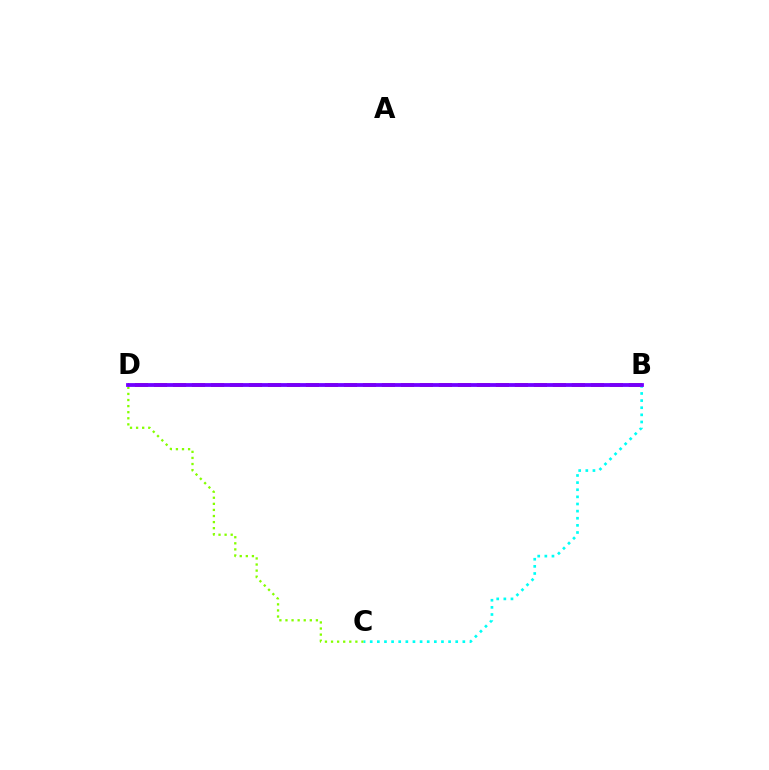{('B', 'D'): [{'color': '#ff0000', 'line_style': 'dashed', 'thickness': 2.58}, {'color': '#7200ff', 'line_style': 'solid', 'thickness': 2.73}], ('C', 'D'): [{'color': '#84ff00', 'line_style': 'dotted', 'thickness': 1.65}], ('B', 'C'): [{'color': '#00fff6', 'line_style': 'dotted', 'thickness': 1.94}]}